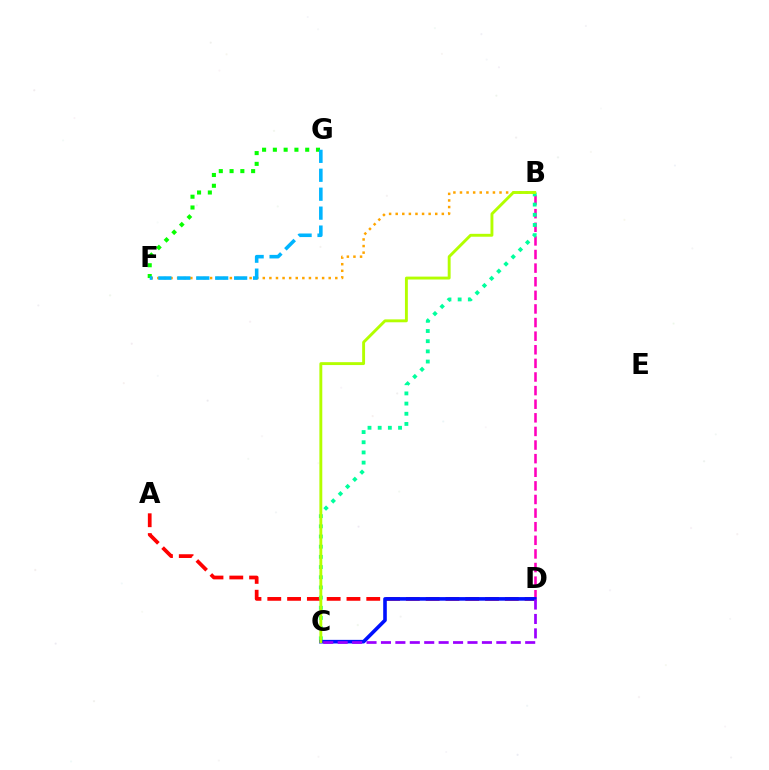{('A', 'D'): [{'color': '#ff0000', 'line_style': 'dashed', 'thickness': 2.69}], ('B', 'F'): [{'color': '#ffa500', 'line_style': 'dotted', 'thickness': 1.79}], ('B', 'D'): [{'color': '#ff00bd', 'line_style': 'dashed', 'thickness': 1.85}], ('B', 'C'): [{'color': '#00ff9d', 'line_style': 'dotted', 'thickness': 2.77}, {'color': '#b3ff00', 'line_style': 'solid', 'thickness': 2.08}], ('C', 'D'): [{'color': '#0010ff', 'line_style': 'solid', 'thickness': 2.59}, {'color': '#9b00ff', 'line_style': 'dashed', 'thickness': 1.96}], ('F', 'G'): [{'color': '#08ff00', 'line_style': 'dotted', 'thickness': 2.93}, {'color': '#00b5ff', 'line_style': 'dashed', 'thickness': 2.57}]}